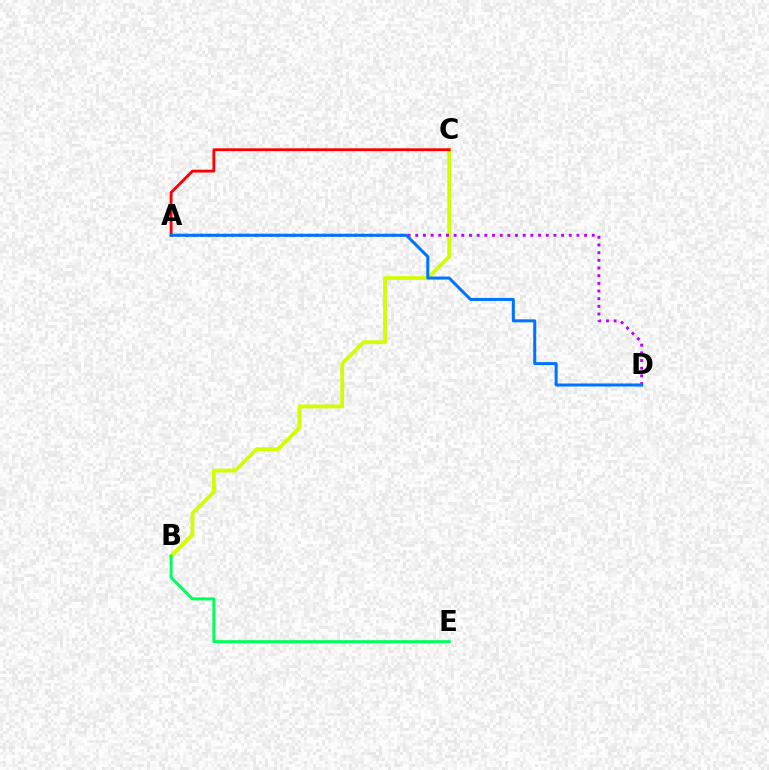{('B', 'C'): [{'color': '#d1ff00', 'line_style': 'solid', 'thickness': 2.75}], ('A', 'D'): [{'color': '#b900ff', 'line_style': 'dotted', 'thickness': 2.08}, {'color': '#0074ff', 'line_style': 'solid', 'thickness': 2.17}], ('A', 'C'): [{'color': '#ff0000', 'line_style': 'solid', 'thickness': 2.05}], ('B', 'E'): [{'color': '#00ff5c', 'line_style': 'solid', 'thickness': 2.15}]}